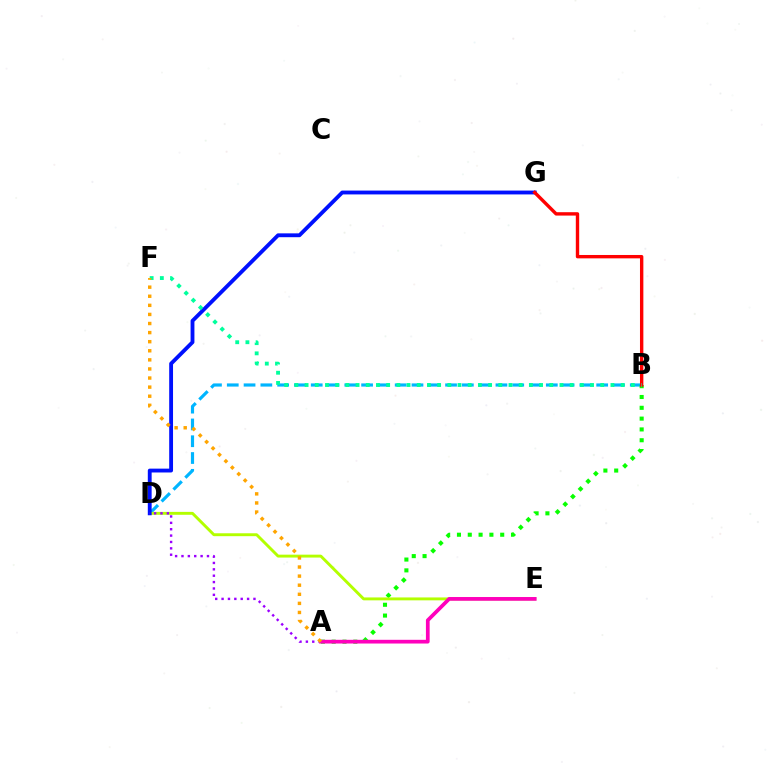{('B', 'D'): [{'color': '#00b5ff', 'line_style': 'dashed', 'thickness': 2.28}], ('A', 'B'): [{'color': '#08ff00', 'line_style': 'dotted', 'thickness': 2.94}], ('D', 'E'): [{'color': '#b3ff00', 'line_style': 'solid', 'thickness': 2.09}], ('D', 'G'): [{'color': '#0010ff', 'line_style': 'solid', 'thickness': 2.77}], ('B', 'G'): [{'color': '#ff0000', 'line_style': 'solid', 'thickness': 2.43}], ('A', 'D'): [{'color': '#9b00ff', 'line_style': 'dotted', 'thickness': 1.73}], ('A', 'E'): [{'color': '#ff00bd', 'line_style': 'solid', 'thickness': 2.68}], ('B', 'F'): [{'color': '#00ff9d', 'line_style': 'dotted', 'thickness': 2.77}], ('A', 'F'): [{'color': '#ffa500', 'line_style': 'dotted', 'thickness': 2.47}]}